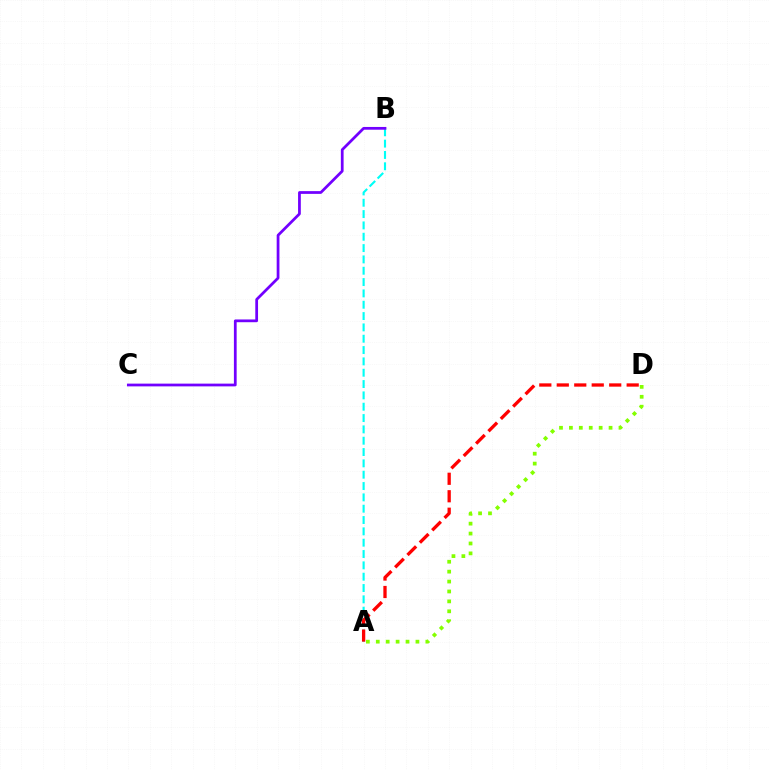{('A', 'B'): [{'color': '#00fff6', 'line_style': 'dashed', 'thickness': 1.54}], ('A', 'D'): [{'color': '#ff0000', 'line_style': 'dashed', 'thickness': 2.37}, {'color': '#84ff00', 'line_style': 'dotted', 'thickness': 2.69}], ('B', 'C'): [{'color': '#7200ff', 'line_style': 'solid', 'thickness': 1.98}]}